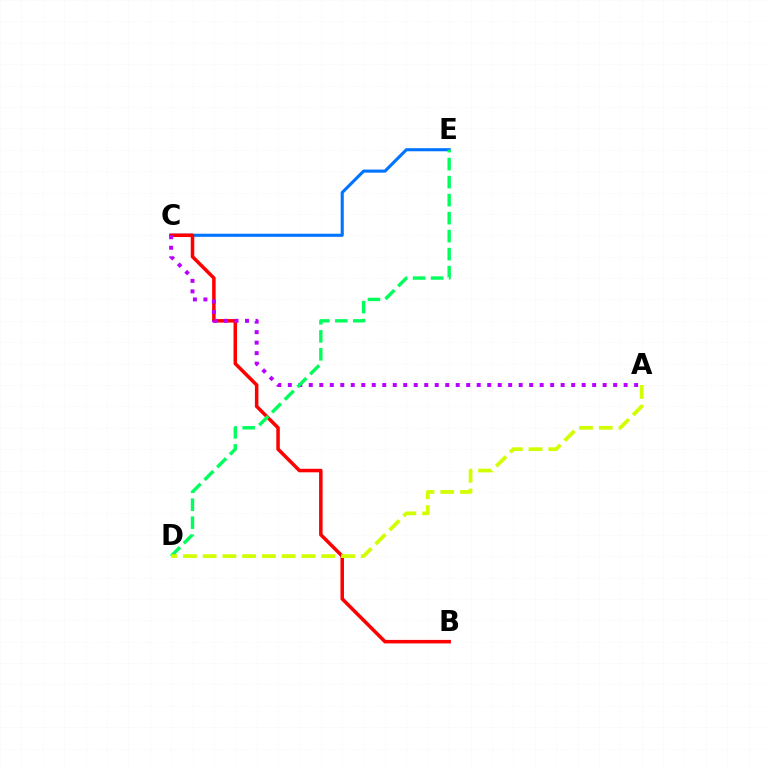{('C', 'E'): [{'color': '#0074ff', 'line_style': 'solid', 'thickness': 2.23}], ('B', 'C'): [{'color': '#ff0000', 'line_style': 'solid', 'thickness': 2.54}], ('A', 'C'): [{'color': '#b900ff', 'line_style': 'dotted', 'thickness': 2.85}], ('D', 'E'): [{'color': '#00ff5c', 'line_style': 'dashed', 'thickness': 2.45}], ('A', 'D'): [{'color': '#d1ff00', 'line_style': 'dashed', 'thickness': 2.68}]}